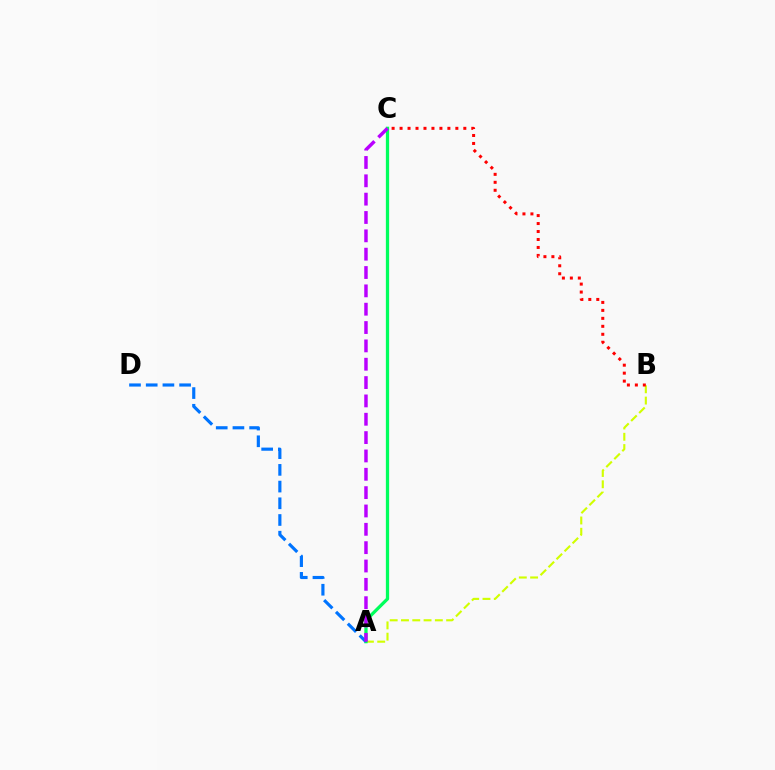{('A', 'B'): [{'color': '#d1ff00', 'line_style': 'dashed', 'thickness': 1.53}], ('B', 'C'): [{'color': '#ff0000', 'line_style': 'dotted', 'thickness': 2.17}], ('A', 'C'): [{'color': '#00ff5c', 'line_style': 'solid', 'thickness': 2.35}, {'color': '#b900ff', 'line_style': 'dashed', 'thickness': 2.49}], ('A', 'D'): [{'color': '#0074ff', 'line_style': 'dashed', 'thickness': 2.27}]}